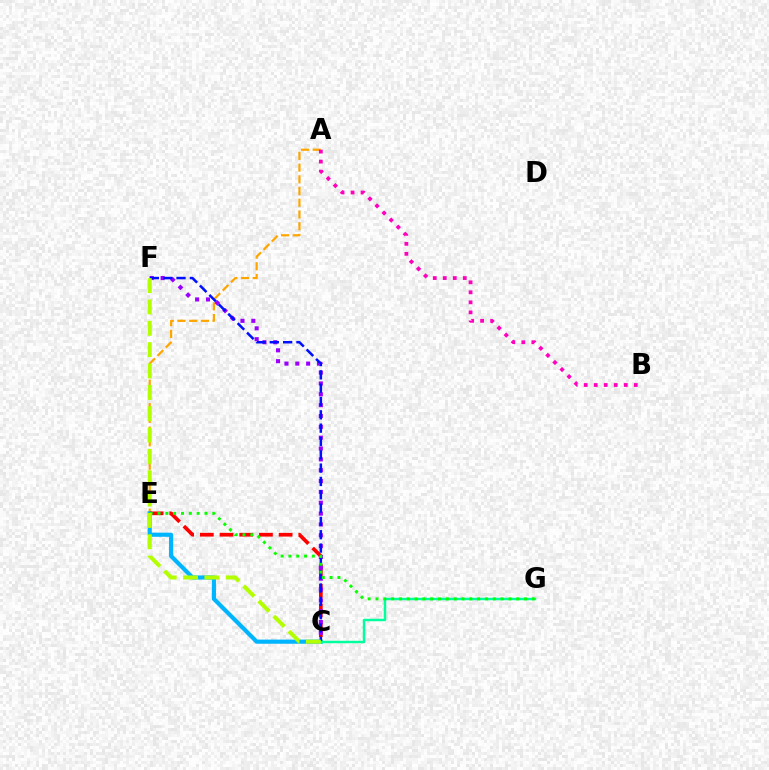{('A', 'E'): [{'color': '#ffa500', 'line_style': 'dashed', 'thickness': 1.59}], ('C', 'E'): [{'color': '#00b5ff', 'line_style': 'solid', 'thickness': 2.99}, {'color': '#ff0000', 'line_style': 'dashed', 'thickness': 2.68}], ('C', 'F'): [{'color': '#9b00ff', 'line_style': 'dotted', 'thickness': 2.95}, {'color': '#0010ff', 'line_style': 'dashed', 'thickness': 1.81}, {'color': '#b3ff00', 'line_style': 'dashed', 'thickness': 2.9}], ('C', 'G'): [{'color': '#00ff9d', 'line_style': 'solid', 'thickness': 1.77}], ('A', 'B'): [{'color': '#ff00bd', 'line_style': 'dotted', 'thickness': 2.72}], ('E', 'G'): [{'color': '#08ff00', 'line_style': 'dotted', 'thickness': 2.12}]}